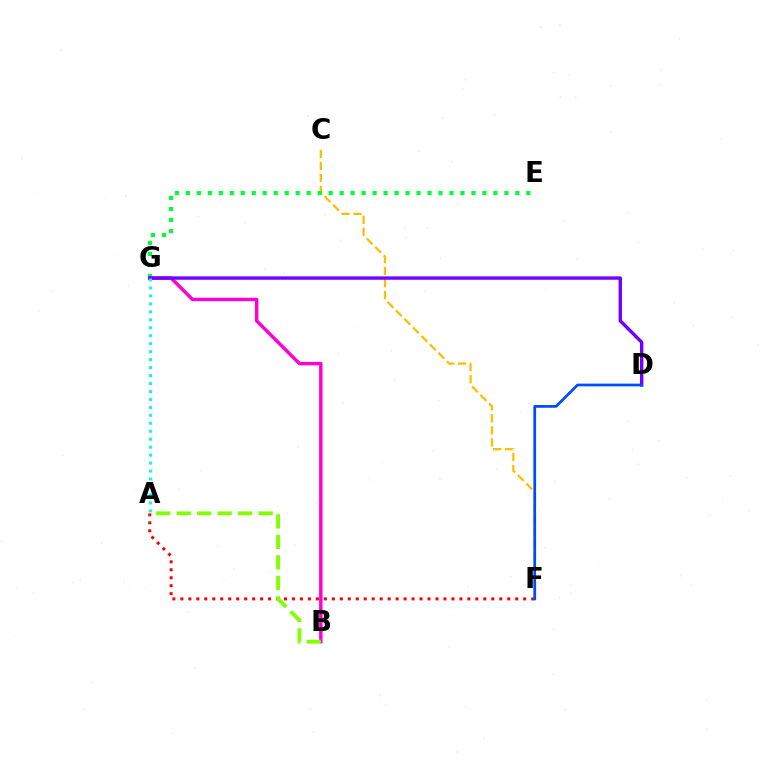{('C', 'F'): [{'color': '#ffbd00', 'line_style': 'dashed', 'thickness': 1.63}], ('E', 'G'): [{'color': '#00ff39', 'line_style': 'dotted', 'thickness': 2.98}], ('B', 'G'): [{'color': '#ff00cf', 'line_style': 'solid', 'thickness': 2.48}], ('A', 'F'): [{'color': '#ff0000', 'line_style': 'dotted', 'thickness': 2.17}], ('A', 'B'): [{'color': '#84ff00', 'line_style': 'dashed', 'thickness': 2.78}], ('D', 'G'): [{'color': '#7200ff', 'line_style': 'solid', 'thickness': 2.45}], ('A', 'G'): [{'color': '#00fff6', 'line_style': 'dotted', 'thickness': 2.16}], ('D', 'F'): [{'color': '#004bff', 'line_style': 'solid', 'thickness': 1.96}]}